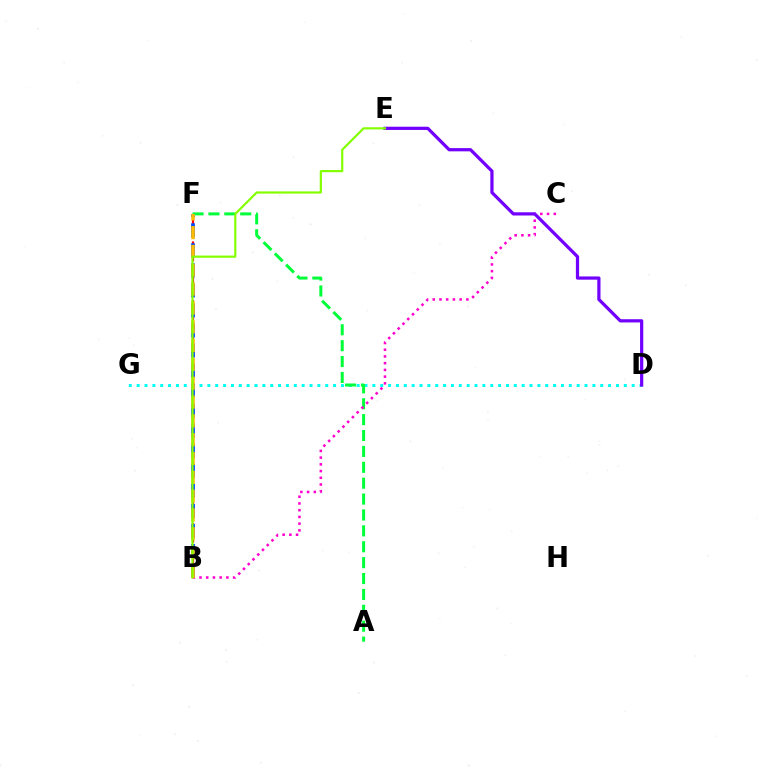{('D', 'G'): [{'color': '#00fff6', 'line_style': 'dotted', 'thickness': 2.13}], ('B', 'F'): [{'color': '#ff0000', 'line_style': 'dashed', 'thickness': 1.59}, {'color': '#004bff', 'line_style': 'dashed', 'thickness': 2.72}, {'color': '#ffbd00', 'line_style': 'dashed', 'thickness': 2.56}], ('A', 'F'): [{'color': '#00ff39', 'line_style': 'dashed', 'thickness': 2.16}], ('B', 'C'): [{'color': '#ff00cf', 'line_style': 'dotted', 'thickness': 1.83}], ('D', 'E'): [{'color': '#7200ff', 'line_style': 'solid', 'thickness': 2.32}], ('B', 'E'): [{'color': '#84ff00', 'line_style': 'solid', 'thickness': 1.58}]}